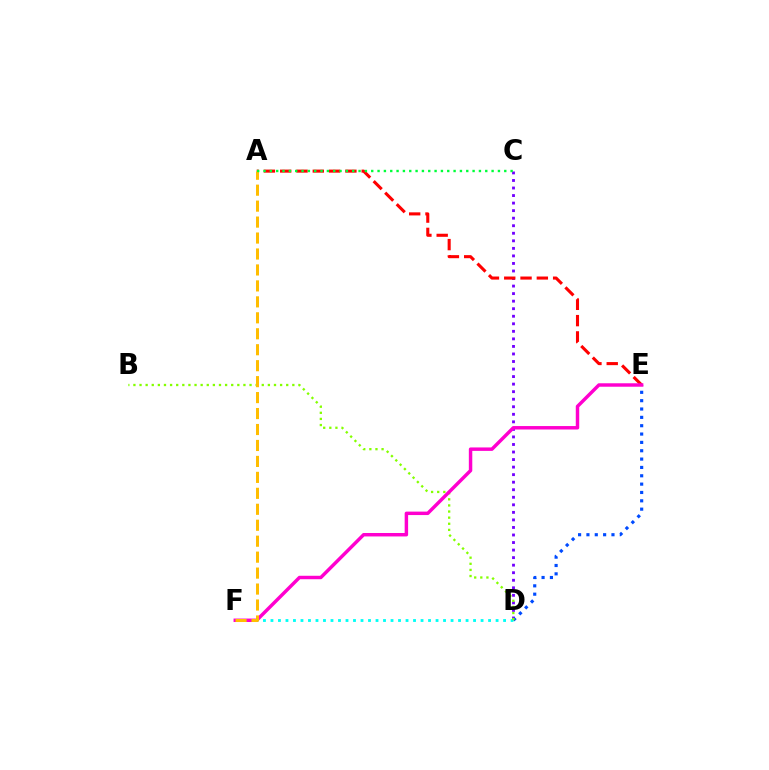{('C', 'D'): [{'color': '#7200ff', 'line_style': 'dotted', 'thickness': 2.05}], ('D', 'E'): [{'color': '#004bff', 'line_style': 'dotted', 'thickness': 2.27}], ('D', 'F'): [{'color': '#00fff6', 'line_style': 'dotted', 'thickness': 2.04}], ('A', 'E'): [{'color': '#ff0000', 'line_style': 'dashed', 'thickness': 2.21}], ('B', 'D'): [{'color': '#84ff00', 'line_style': 'dotted', 'thickness': 1.66}], ('E', 'F'): [{'color': '#ff00cf', 'line_style': 'solid', 'thickness': 2.48}], ('A', 'F'): [{'color': '#ffbd00', 'line_style': 'dashed', 'thickness': 2.17}], ('A', 'C'): [{'color': '#00ff39', 'line_style': 'dotted', 'thickness': 1.72}]}